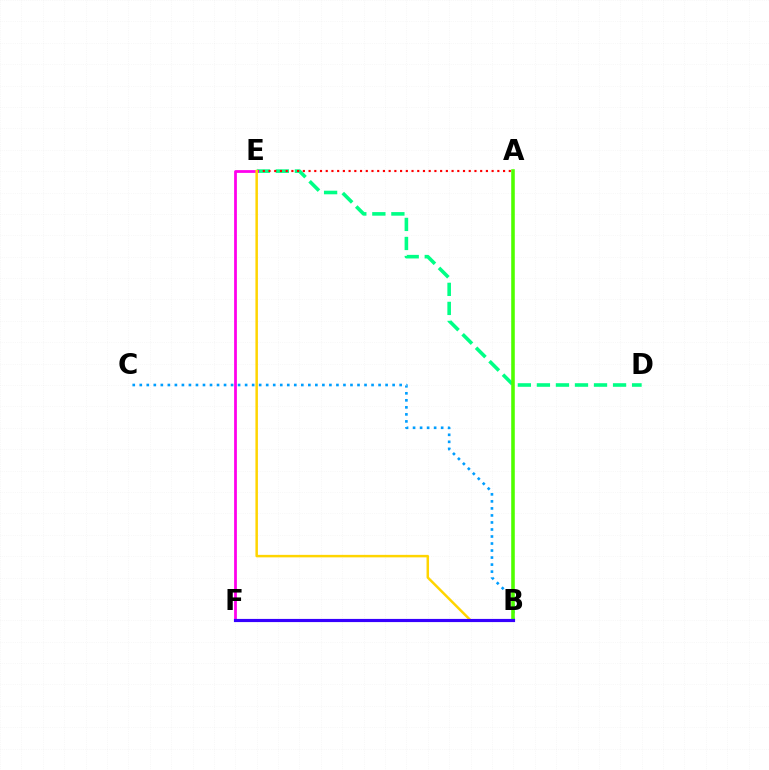{('D', 'E'): [{'color': '#00ff86', 'line_style': 'dashed', 'thickness': 2.59}], ('B', 'C'): [{'color': '#009eff', 'line_style': 'dotted', 'thickness': 1.91}], ('A', 'B'): [{'color': '#4fff00', 'line_style': 'solid', 'thickness': 2.58}], ('A', 'E'): [{'color': '#ff0000', 'line_style': 'dotted', 'thickness': 1.55}], ('E', 'F'): [{'color': '#ff00ed', 'line_style': 'solid', 'thickness': 1.99}], ('B', 'E'): [{'color': '#ffd500', 'line_style': 'solid', 'thickness': 1.8}], ('B', 'F'): [{'color': '#3700ff', 'line_style': 'solid', 'thickness': 2.28}]}